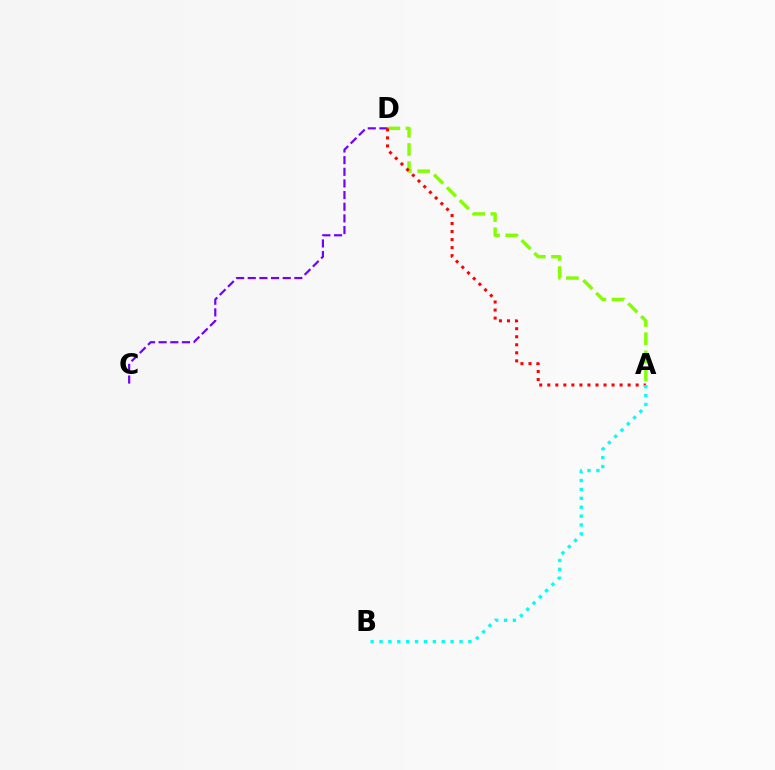{('A', 'D'): [{'color': '#84ff00', 'line_style': 'dashed', 'thickness': 2.47}, {'color': '#ff0000', 'line_style': 'dotted', 'thickness': 2.18}], ('C', 'D'): [{'color': '#7200ff', 'line_style': 'dashed', 'thickness': 1.58}], ('A', 'B'): [{'color': '#00fff6', 'line_style': 'dotted', 'thickness': 2.41}]}